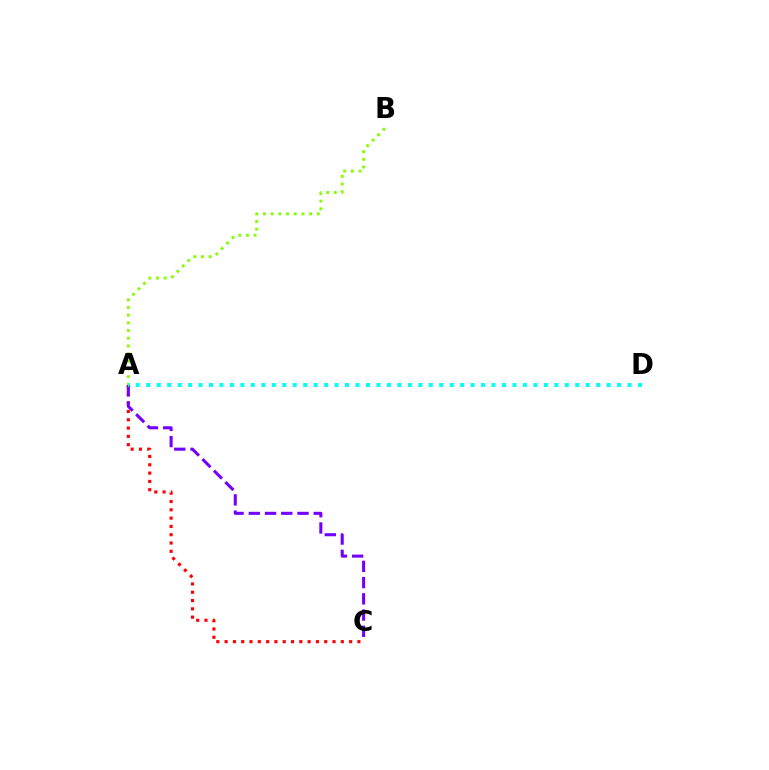{('A', 'C'): [{'color': '#ff0000', 'line_style': 'dotted', 'thickness': 2.26}, {'color': '#7200ff', 'line_style': 'dashed', 'thickness': 2.21}], ('A', 'B'): [{'color': '#84ff00', 'line_style': 'dotted', 'thickness': 2.09}], ('A', 'D'): [{'color': '#00fff6', 'line_style': 'dotted', 'thickness': 2.84}]}